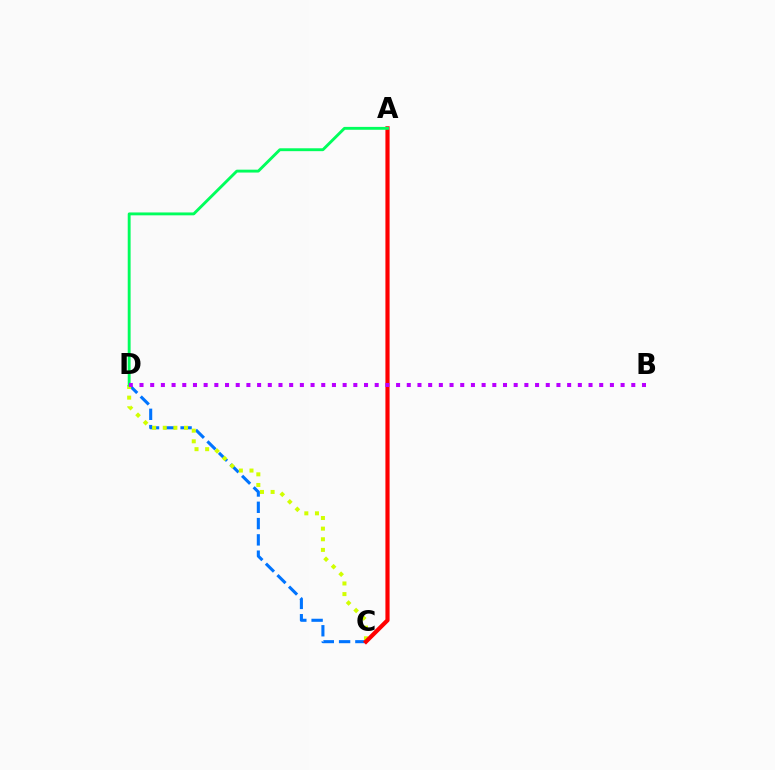{('C', 'D'): [{'color': '#0074ff', 'line_style': 'dashed', 'thickness': 2.21}, {'color': '#d1ff00', 'line_style': 'dotted', 'thickness': 2.89}], ('A', 'C'): [{'color': '#ff0000', 'line_style': 'solid', 'thickness': 3.0}], ('A', 'D'): [{'color': '#00ff5c', 'line_style': 'solid', 'thickness': 2.07}], ('B', 'D'): [{'color': '#b900ff', 'line_style': 'dotted', 'thickness': 2.9}]}